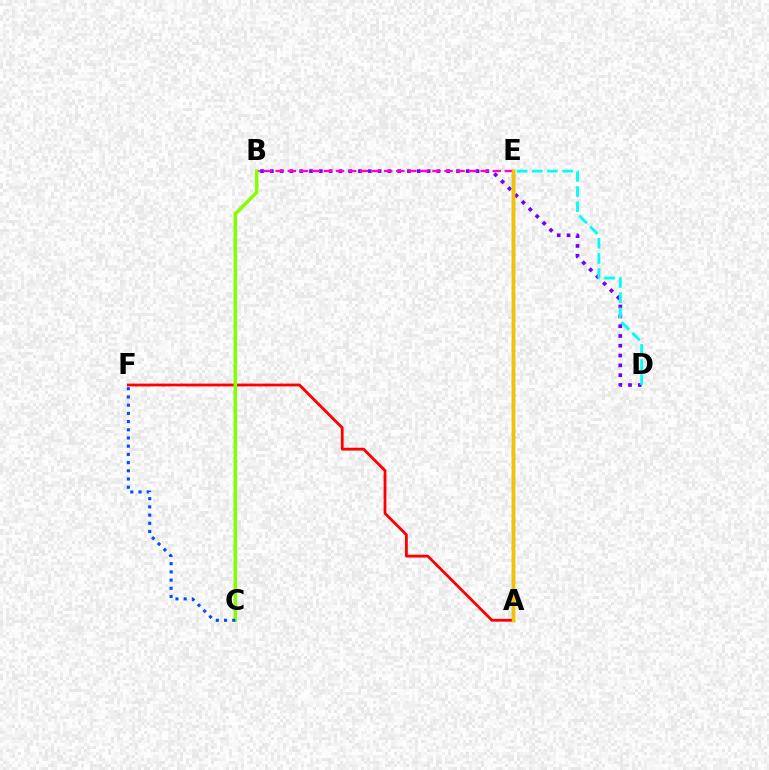{('B', 'D'): [{'color': '#7200ff', 'line_style': 'dotted', 'thickness': 2.66}], ('D', 'E'): [{'color': '#00fff6', 'line_style': 'dashed', 'thickness': 2.06}], ('A', 'E'): [{'color': '#00ff39', 'line_style': 'solid', 'thickness': 2.43}, {'color': '#ffbd00', 'line_style': 'solid', 'thickness': 2.47}], ('A', 'F'): [{'color': '#ff0000', 'line_style': 'solid', 'thickness': 2.02}], ('B', 'E'): [{'color': '#ff00cf', 'line_style': 'dashed', 'thickness': 1.64}], ('B', 'C'): [{'color': '#84ff00', 'line_style': 'solid', 'thickness': 2.51}], ('C', 'F'): [{'color': '#004bff', 'line_style': 'dotted', 'thickness': 2.23}]}